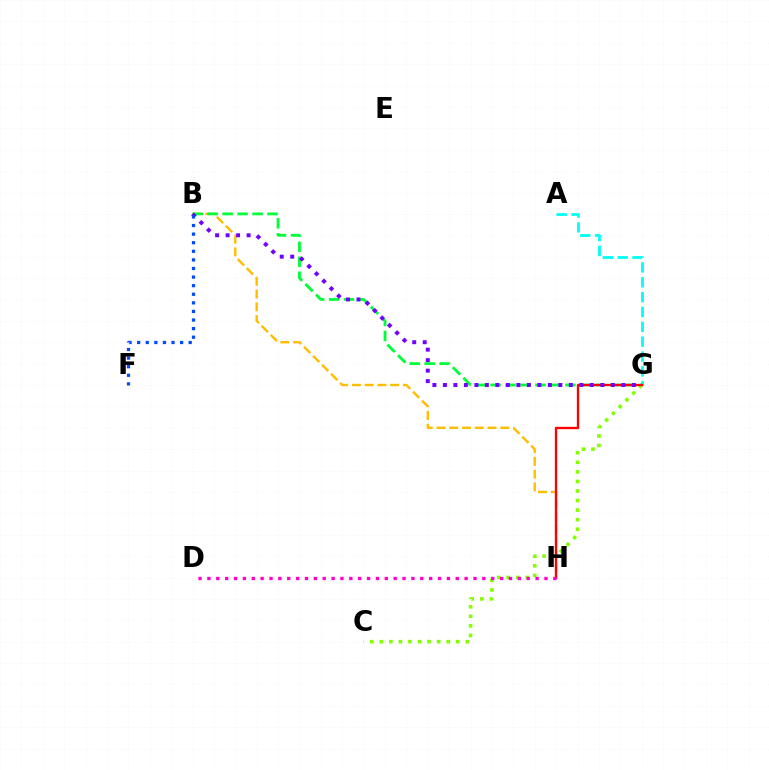{('B', 'H'): [{'color': '#ffbd00', 'line_style': 'dashed', 'thickness': 1.73}], ('B', 'G'): [{'color': '#00ff39', 'line_style': 'dashed', 'thickness': 2.03}, {'color': '#7200ff', 'line_style': 'dotted', 'thickness': 2.85}], ('A', 'G'): [{'color': '#00fff6', 'line_style': 'dashed', 'thickness': 2.02}], ('C', 'G'): [{'color': '#84ff00', 'line_style': 'dotted', 'thickness': 2.6}], ('G', 'H'): [{'color': '#ff0000', 'line_style': 'solid', 'thickness': 1.67}], ('B', 'F'): [{'color': '#004bff', 'line_style': 'dotted', 'thickness': 2.33}], ('D', 'H'): [{'color': '#ff00cf', 'line_style': 'dotted', 'thickness': 2.41}]}